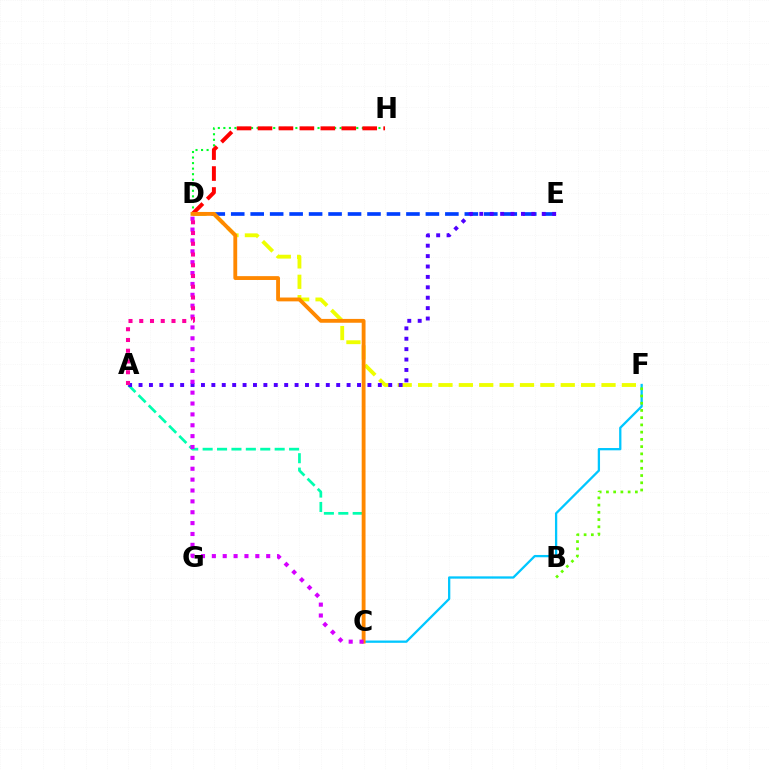{('D', 'H'): [{'color': '#00ff27', 'line_style': 'dotted', 'thickness': 1.5}, {'color': '#ff0000', 'line_style': 'dashed', 'thickness': 2.85}], ('D', 'E'): [{'color': '#003fff', 'line_style': 'dashed', 'thickness': 2.64}], ('C', 'F'): [{'color': '#00c7ff', 'line_style': 'solid', 'thickness': 1.65}], ('D', 'F'): [{'color': '#eeff00', 'line_style': 'dashed', 'thickness': 2.77}], ('A', 'C'): [{'color': '#00ffaf', 'line_style': 'dashed', 'thickness': 1.96}], ('B', 'F'): [{'color': '#66ff00', 'line_style': 'dotted', 'thickness': 1.97}], ('A', 'E'): [{'color': '#4f00ff', 'line_style': 'dotted', 'thickness': 2.83}], ('C', 'D'): [{'color': '#ff8800', 'line_style': 'solid', 'thickness': 2.76}, {'color': '#d600ff', 'line_style': 'dotted', 'thickness': 2.95}], ('A', 'D'): [{'color': '#ff00a0', 'line_style': 'dotted', 'thickness': 2.92}]}